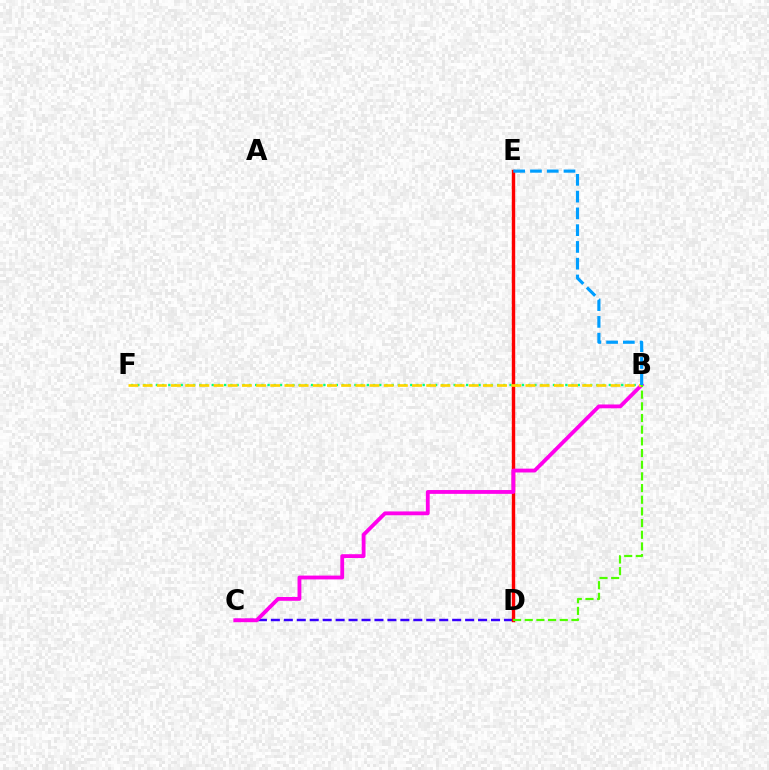{('C', 'D'): [{'color': '#3700ff', 'line_style': 'dashed', 'thickness': 1.76}], ('D', 'E'): [{'color': '#ff0000', 'line_style': 'solid', 'thickness': 2.46}], ('B', 'F'): [{'color': '#00ff86', 'line_style': 'dotted', 'thickness': 1.69}, {'color': '#ffd500', 'line_style': 'dashed', 'thickness': 1.93}], ('B', 'C'): [{'color': '#ff00ed', 'line_style': 'solid', 'thickness': 2.75}], ('B', 'D'): [{'color': '#4fff00', 'line_style': 'dashed', 'thickness': 1.59}], ('B', 'E'): [{'color': '#009eff', 'line_style': 'dashed', 'thickness': 2.28}]}